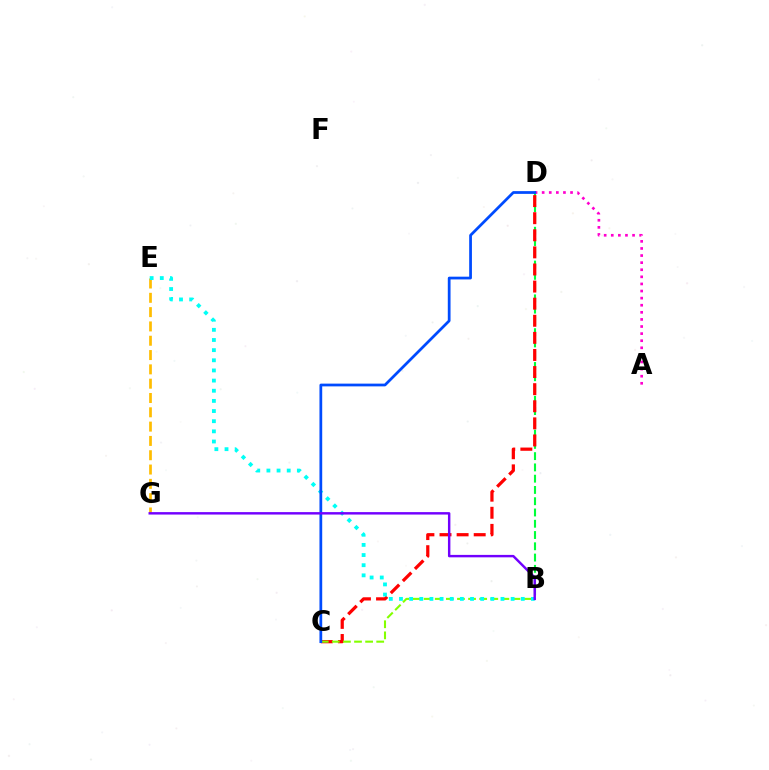{('B', 'D'): [{'color': '#00ff39', 'line_style': 'dashed', 'thickness': 1.53}], ('A', 'D'): [{'color': '#ff00cf', 'line_style': 'dotted', 'thickness': 1.93}], ('C', 'D'): [{'color': '#ff0000', 'line_style': 'dashed', 'thickness': 2.32}, {'color': '#004bff', 'line_style': 'solid', 'thickness': 1.98}], ('E', 'G'): [{'color': '#ffbd00', 'line_style': 'dashed', 'thickness': 1.94}], ('B', 'C'): [{'color': '#84ff00', 'line_style': 'dashed', 'thickness': 1.51}], ('B', 'E'): [{'color': '#00fff6', 'line_style': 'dotted', 'thickness': 2.76}], ('B', 'G'): [{'color': '#7200ff', 'line_style': 'solid', 'thickness': 1.75}]}